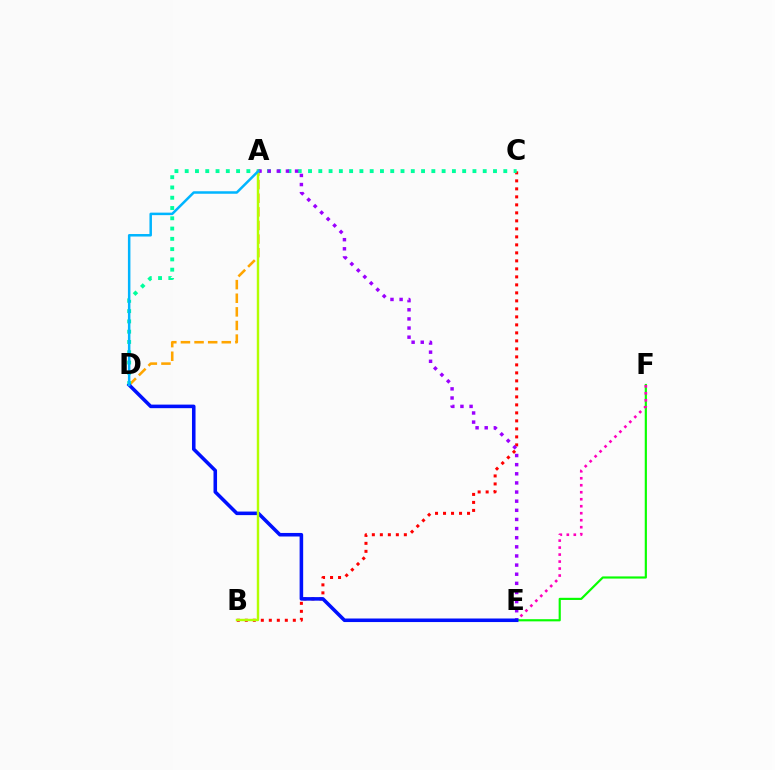{('E', 'F'): [{'color': '#08ff00', 'line_style': 'solid', 'thickness': 1.56}, {'color': '#ff00bd', 'line_style': 'dotted', 'thickness': 1.9}], ('A', 'D'): [{'color': '#ffa500', 'line_style': 'dashed', 'thickness': 1.85}, {'color': '#00b5ff', 'line_style': 'solid', 'thickness': 1.8}], ('B', 'C'): [{'color': '#ff0000', 'line_style': 'dotted', 'thickness': 2.17}], ('C', 'D'): [{'color': '#00ff9d', 'line_style': 'dotted', 'thickness': 2.79}], ('A', 'E'): [{'color': '#9b00ff', 'line_style': 'dotted', 'thickness': 2.48}], ('D', 'E'): [{'color': '#0010ff', 'line_style': 'solid', 'thickness': 2.56}], ('A', 'B'): [{'color': '#b3ff00', 'line_style': 'solid', 'thickness': 1.74}]}